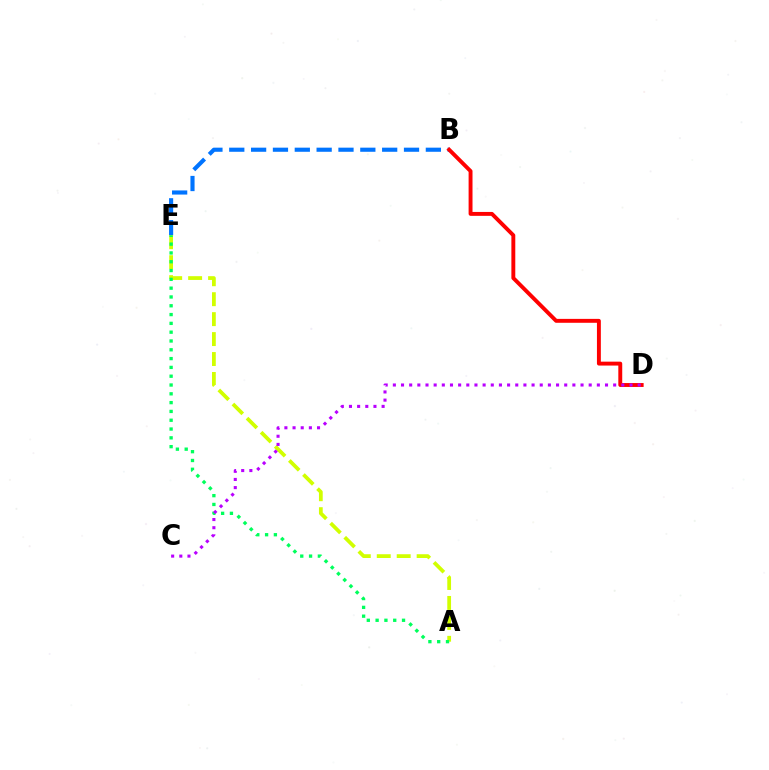{('B', 'E'): [{'color': '#0074ff', 'line_style': 'dashed', 'thickness': 2.97}], ('A', 'E'): [{'color': '#d1ff00', 'line_style': 'dashed', 'thickness': 2.71}, {'color': '#00ff5c', 'line_style': 'dotted', 'thickness': 2.39}], ('B', 'D'): [{'color': '#ff0000', 'line_style': 'solid', 'thickness': 2.81}], ('C', 'D'): [{'color': '#b900ff', 'line_style': 'dotted', 'thickness': 2.22}]}